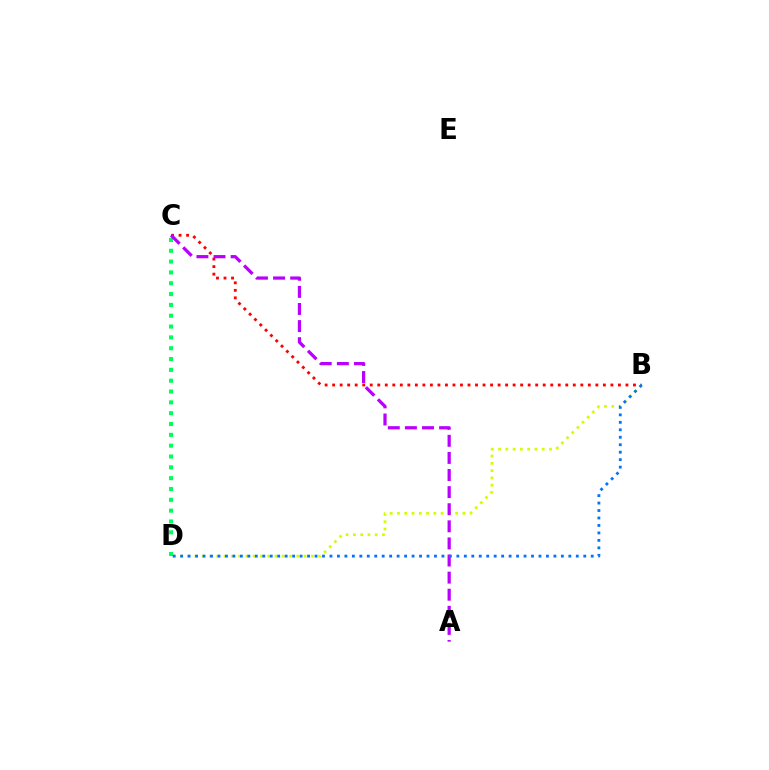{('B', 'D'): [{'color': '#d1ff00', 'line_style': 'dotted', 'thickness': 1.98}, {'color': '#0074ff', 'line_style': 'dotted', 'thickness': 2.03}], ('B', 'C'): [{'color': '#ff0000', 'line_style': 'dotted', 'thickness': 2.04}], ('C', 'D'): [{'color': '#00ff5c', 'line_style': 'dotted', 'thickness': 2.94}], ('A', 'C'): [{'color': '#b900ff', 'line_style': 'dashed', 'thickness': 2.32}]}